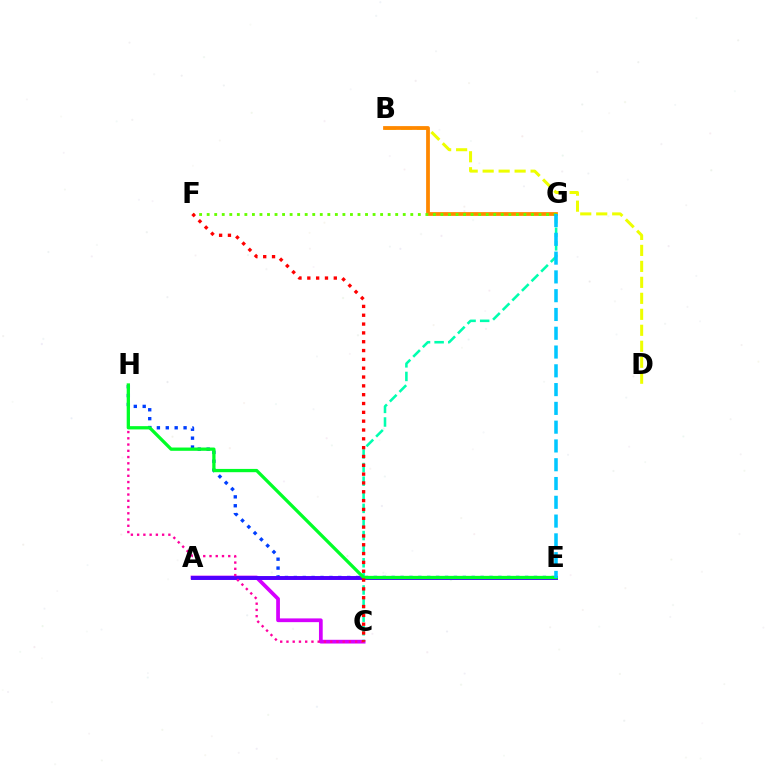{('A', 'C'): [{'color': '#d600ff', 'line_style': 'solid', 'thickness': 2.69}], ('E', 'H'): [{'color': '#003fff', 'line_style': 'dotted', 'thickness': 2.42}, {'color': '#00ff27', 'line_style': 'solid', 'thickness': 2.36}], ('C', 'G'): [{'color': '#00ffaf', 'line_style': 'dashed', 'thickness': 1.85}], ('A', 'E'): [{'color': '#4f00ff', 'line_style': 'solid', 'thickness': 2.83}], ('B', 'D'): [{'color': '#eeff00', 'line_style': 'dashed', 'thickness': 2.17}], ('C', 'H'): [{'color': '#ff00a0', 'line_style': 'dotted', 'thickness': 1.7}], ('B', 'G'): [{'color': '#ff8800', 'line_style': 'solid', 'thickness': 2.72}], ('F', 'G'): [{'color': '#66ff00', 'line_style': 'dotted', 'thickness': 2.05}], ('E', 'G'): [{'color': '#00c7ff', 'line_style': 'dashed', 'thickness': 2.55}], ('C', 'F'): [{'color': '#ff0000', 'line_style': 'dotted', 'thickness': 2.4}]}